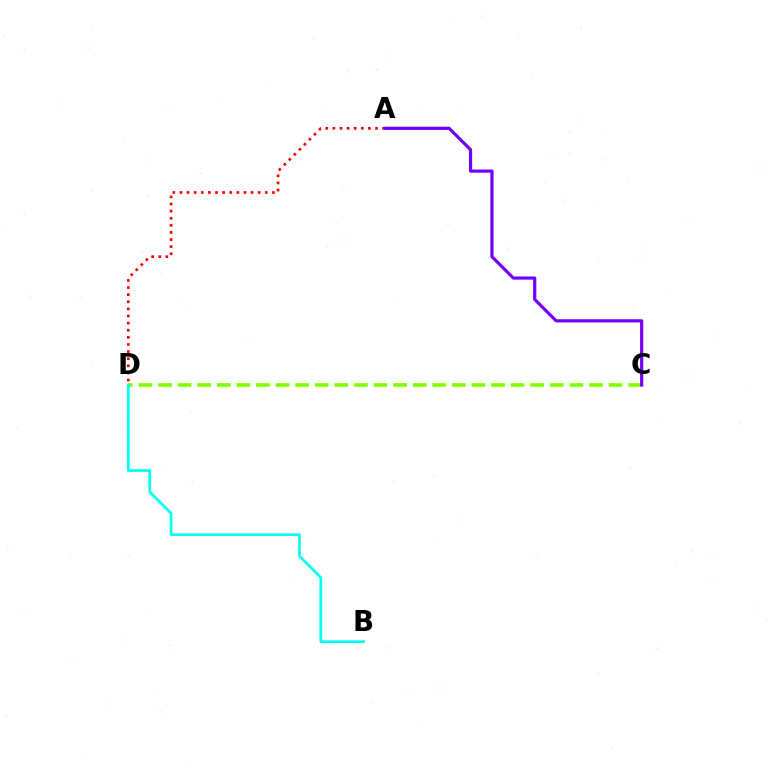{('C', 'D'): [{'color': '#84ff00', 'line_style': 'dashed', 'thickness': 2.66}], ('B', 'D'): [{'color': '#00fff6', 'line_style': 'solid', 'thickness': 1.94}], ('A', 'D'): [{'color': '#ff0000', 'line_style': 'dotted', 'thickness': 1.93}], ('A', 'C'): [{'color': '#7200ff', 'line_style': 'solid', 'thickness': 2.29}]}